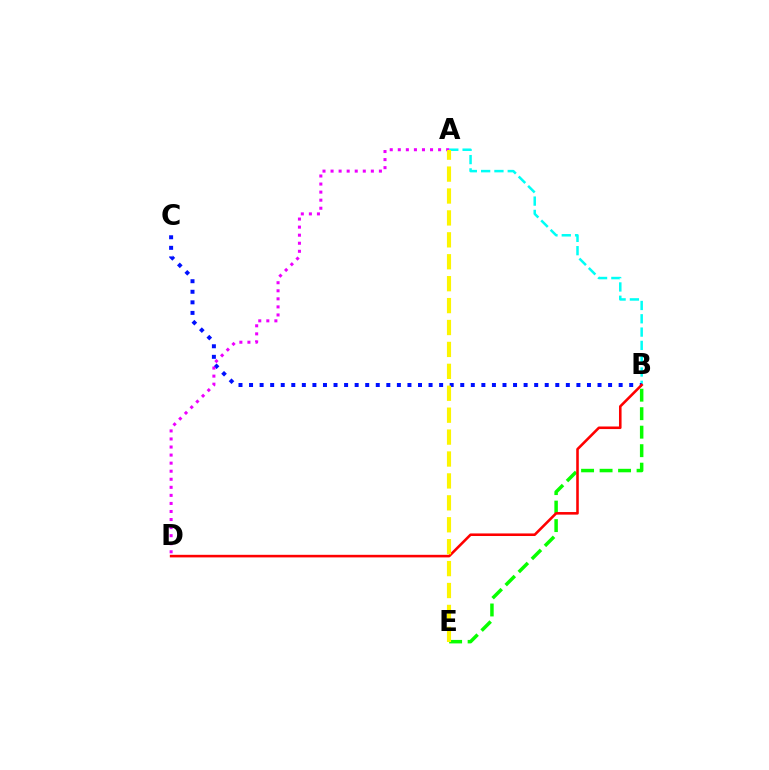{('A', 'B'): [{'color': '#00fff6', 'line_style': 'dashed', 'thickness': 1.81}], ('B', 'C'): [{'color': '#0010ff', 'line_style': 'dotted', 'thickness': 2.87}], ('A', 'D'): [{'color': '#ee00ff', 'line_style': 'dotted', 'thickness': 2.19}], ('B', 'E'): [{'color': '#08ff00', 'line_style': 'dashed', 'thickness': 2.51}], ('B', 'D'): [{'color': '#ff0000', 'line_style': 'solid', 'thickness': 1.86}], ('A', 'E'): [{'color': '#fcf500', 'line_style': 'dashed', 'thickness': 2.98}]}